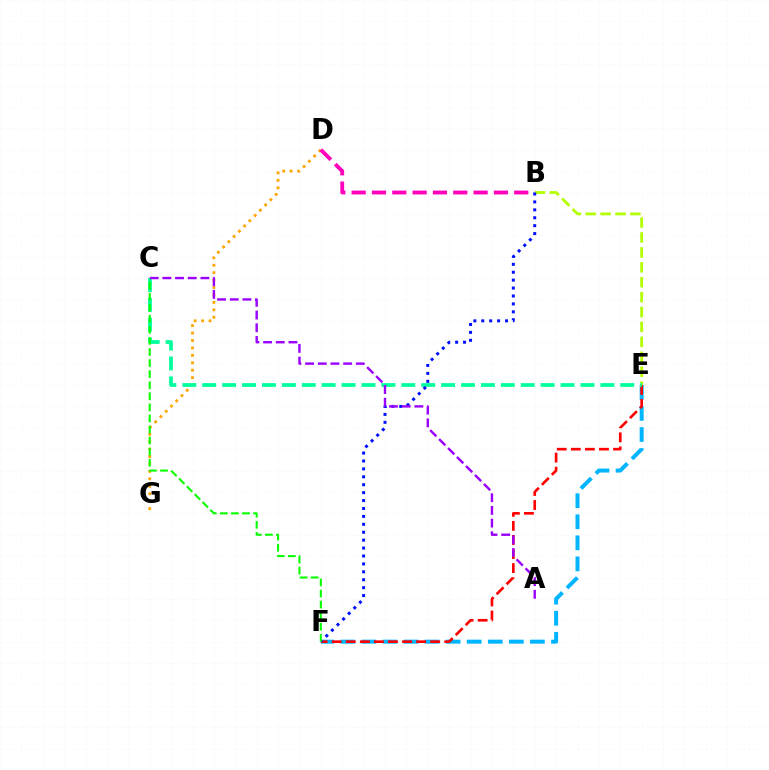{('B', 'E'): [{'color': '#b3ff00', 'line_style': 'dashed', 'thickness': 2.03}], ('D', 'G'): [{'color': '#ffa500', 'line_style': 'dotted', 'thickness': 2.02}], ('E', 'F'): [{'color': '#00b5ff', 'line_style': 'dashed', 'thickness': 2.86}, {'color': '#ff0000', 'line_style': 'dashed', 'thickness': 1.91}], ('C', 'E'): [{'color': '#00ff9d', 'line_style': 'dashed', 'thickness': 2.7}], ('B', 'D'): [{'color': '#ff00bd', 'line_style': 'dashed', 'thickness': 2.76}], ('B', 'F'): [{'color': '#0010ff', 'line_style': 'dotted', 'thickness': 2.15}], ('A', 'C'): [{'color': '#9b00ff', 'line_style': 'dashed', 'thickness': 1.72}], ('C', 'F'): [{'color': '#08ff00', 'line_style': 'dashed', 'thickness': 1.5}]}